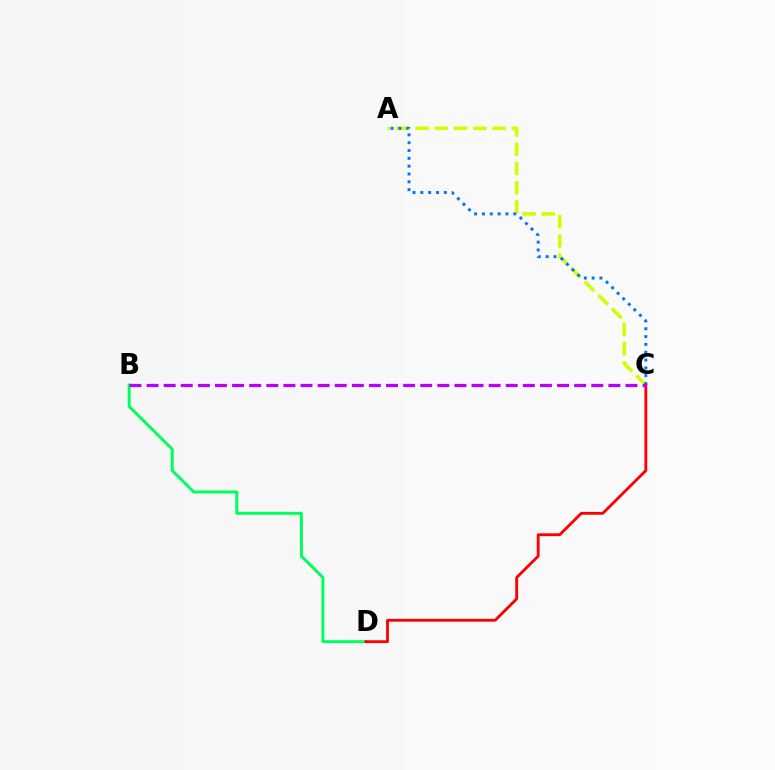{('A', 'C'): [{'color': '#d1ff00', 'line_style': 'dashed', 'thickness': 2.61}, {'color': '#0074ff', 'line_style': 'dotted', 'thickness': 2.13}], ('B', 'D'): [{'color': '#00ff5c', 'line_style': 'solid', 'thickness': 2.13}], ('C', 'D'): [{'color': '#ff0000', 'line_style': 'solid', 'thickness': 2.03}], ('B', 'C'): [{'color': '#b900ff', 'line_style': 'dashed', 'thickness': 2.32}]}